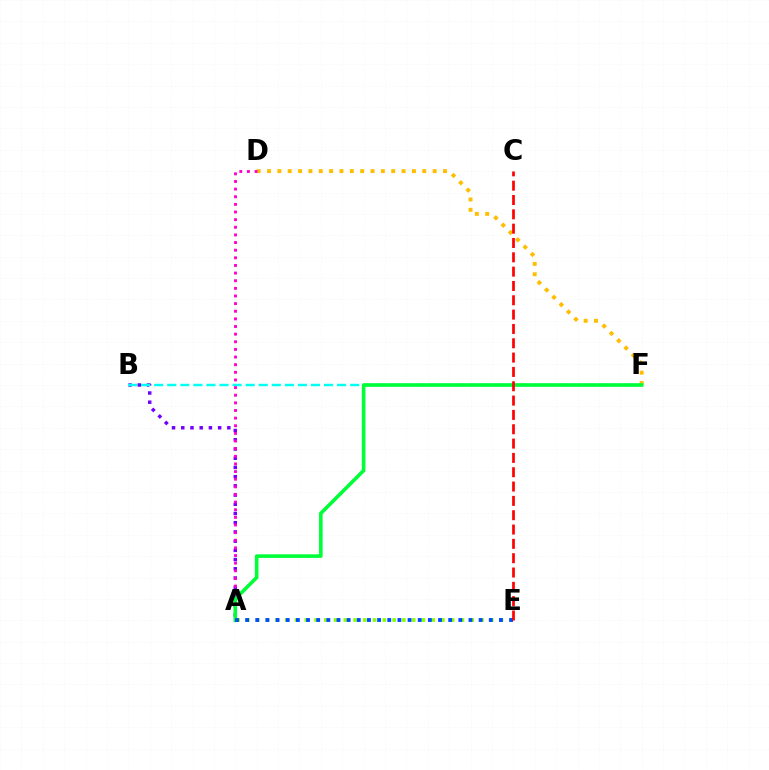{('D', 'F'): [{'color': '#ffbd00', 'line_style': 'dotted', 'thickness': 2.81}], ('A', 'B'): [{'color': '#7200ff', 'line_style': 'dotted', 'thickness': 2.5}], ('A', 'E'): [{'color': '#84ff00', 'line_style': 'dotted', 'thickness': 2.65}, {'color': '#004bff', 'line_style': 'dotted', 'thickness': 2.76}], ('B', 'F'): [{'color': '#00fff6', 'line_style': 'dashed', 'thickness': 1.78}], ('A', 'D'): [{'color': '#ff00cf', 'line_style': 'dotted', 'thickness': 2.07}], ('A', 'F'): [{'color': '#00ff39', 'line_style': 'solid', 'thickness': 2.6}], ('C', 'E'): [{'color': '#ff0000', 'line_style': 'dashed', 'thickness': 1.95}]}